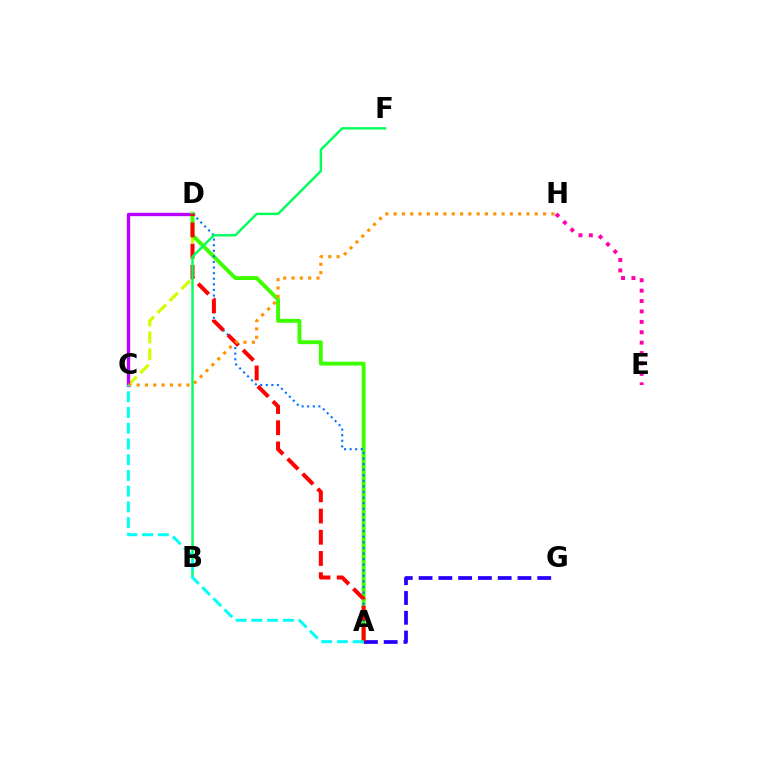{('E', 'H'): [{'color': '#ff00ac', 'line_style': 'dotted', 'thickness': 2.83}], ('C', 'D'): [{'color': '#d1ff00', 'line_style': 'dashed', 'thickness': 2.29}, {'color': '#b900ff', 'line_style': 'solid', 'thickness': 2.4}], ('A', 'D'): [{'color': '#3dff00', 'line_style': 'solid', 'thickness': 2.79}, {'color': '#0074ff', 'line_style': 'dotted', 'thickness': 1.52}, {'color': '#ff0000', 'line_style': 'dashed', 'thickness': 2.88}], ('A', 'G'): [{'color': '#2500ff', 'line_style': 'dashed', 'thickness': 2.69}], ('C', 'H'): [{'color': '#ff9400', 'line_style': 'dotted', 'thickness': 2.26}], ('B', 'F'): [{'color': '#00ff5c', 'line_style': 'solid', 'thickness': 1.74}], ('A', 'C'): [{'color': '#00fff6', 'line_style': 'dashed', 'thickness': 2.14}]}